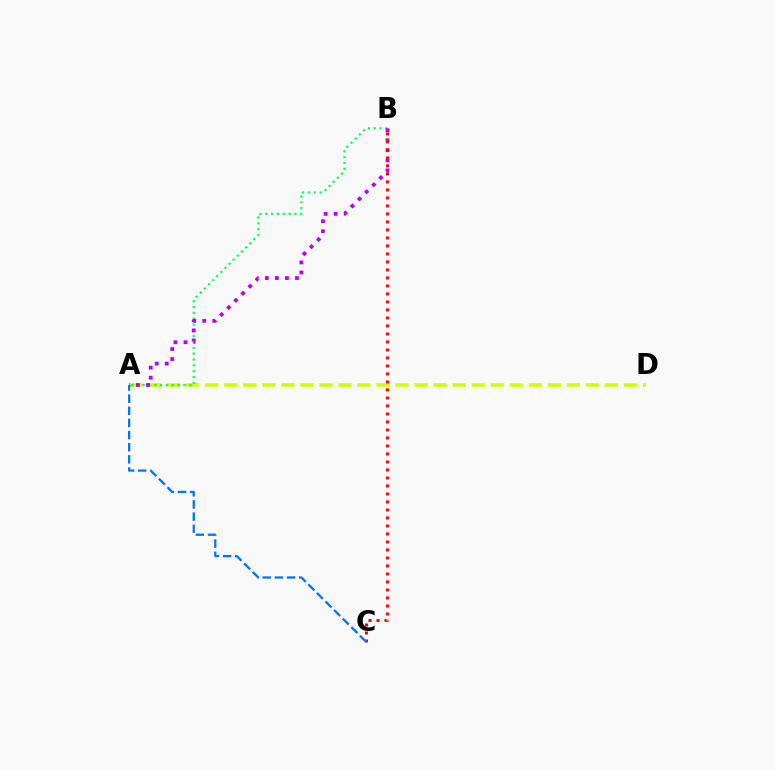{('A', 'D'): [{'color': '#d1ff00', 'line_style': 'dashed', 'thickness': 2.59}], ('A', 'B'): [{'color': '#00ff5c', 'line_style': 'dotted', 'thickness': 1.58}, {'color': '#b900ff', 'line_style': 'dotted', 'thickness': 2.73}], ('B', 'C'): [{'color': '#ff0000', 'line_style': 'dotted', 'thickness': 2.17}], ('A', 'C'): [{'color': '#0074ff', 'line_style': 'dashed', 'thickness': 1.65}]}